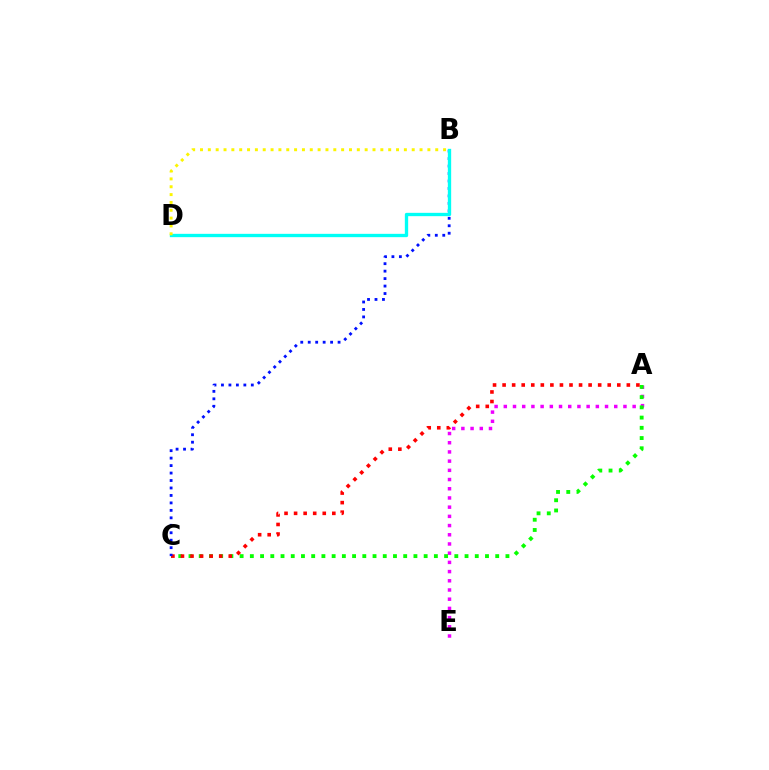{('A', 'E'): [{'color': '#ee00ff', 'line_style': 'dotted', 'thickness': 2.5}], ('A', 'C'): [{'color': '#08ff00', 'line_style': 'dotted', 'thickness': 2.78}, {'color': '#ff0000', 'line_style': 'dotted', 'thickness': 2.6}], ('B', 'C'): [{'color': '#0010ff', 'line_style': 'dotted', 'thickness': 2.03}], ('B', 'D'): [{'color': '#00fff6', 'line_style': 'solid', 'thickness': 2.4}, {'color': '#fcf500', 'line_style': 'dotted', 'thickness': 2.13}]}